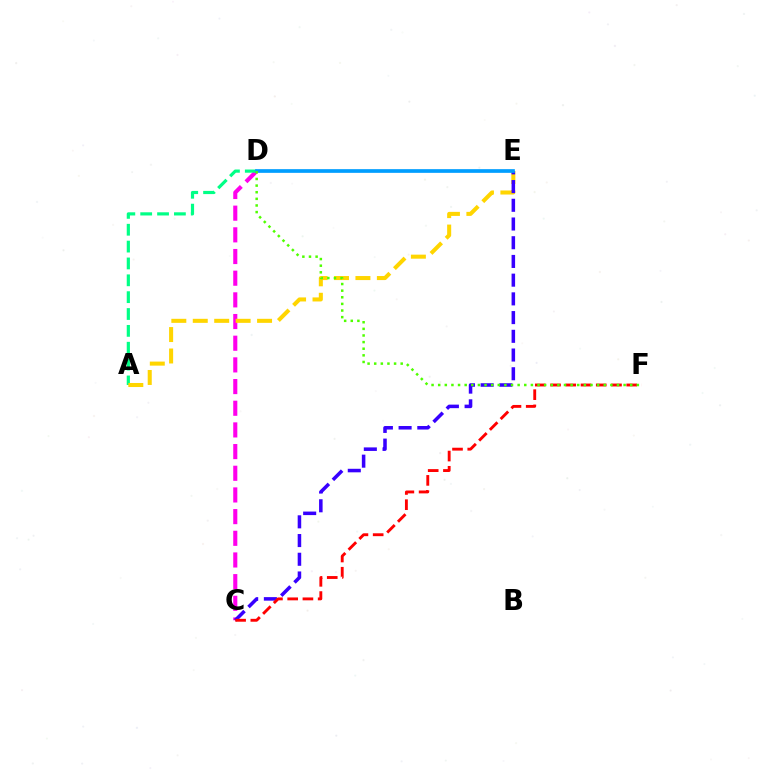{('C', 'D'): [{'color': '#ff00ed', 'line_style': 'dashed', 'thickness': 2.94}], ('A', 'D'): [{'color': '#00ff86', 'line_style': 'dashed', 'thickness': 2.29}], ('A', 'E'): [{'color': '#ffd500', 'line_style': 'dashed', 'thickness': 2.91}], ('C', 'E'): [{'color': '#3700ff', 'line_style': 'dashed', 'thickness': 2.54}], ('D', 'E'): [{'color': '#009eff', 'line_style': 'solid', 'thickness': 2.66}], ('C', 'F'): [{'color': '#ff0000', 'line_style': 'dashed', 'thickness': 2.07}], ('D', 'F'): [{'color': '#4fff00', 'line_style': 'dotted', 'thickness': 1.8}]}